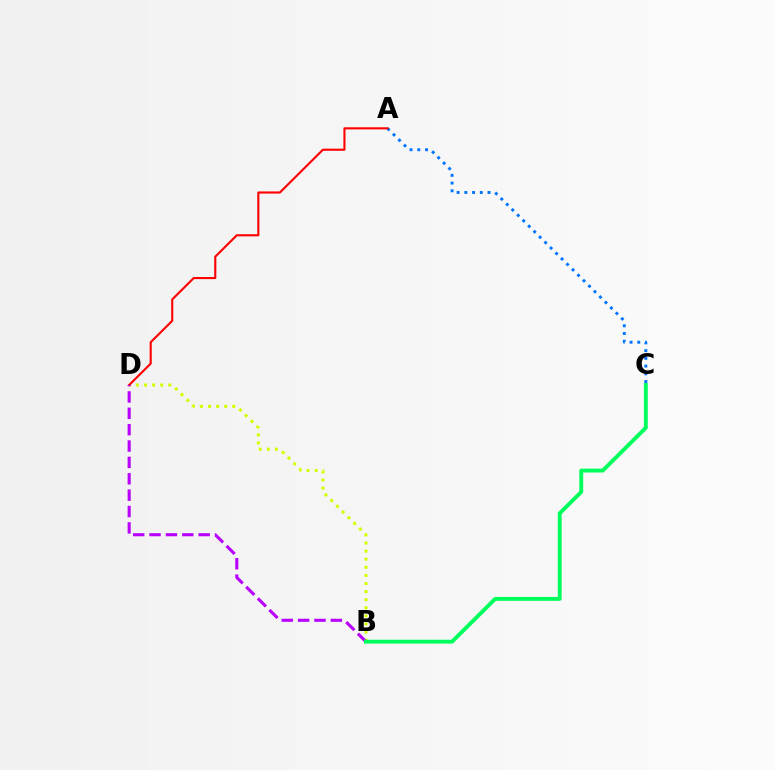{('A', 'C'): [{'color': '#0074ff', 'line_style': 'dotted', 'thickness': 2.1}], ('B', 'D'): [{'color': '#d1ff00', 'line_style': 'dotted', 'thickness': 2.2}, {'color': '#b900ff', 'line_style': 'dashed', 'thickness': 2.22}], ('A', 'D'): [{'color': '#ff0000', 'line_style': 'solid', 'thickness': 1.52}], ('B', 'C'): [{'color': '#00ff5c', 'line_style': 'solid', 'thickness': 2.8}]}